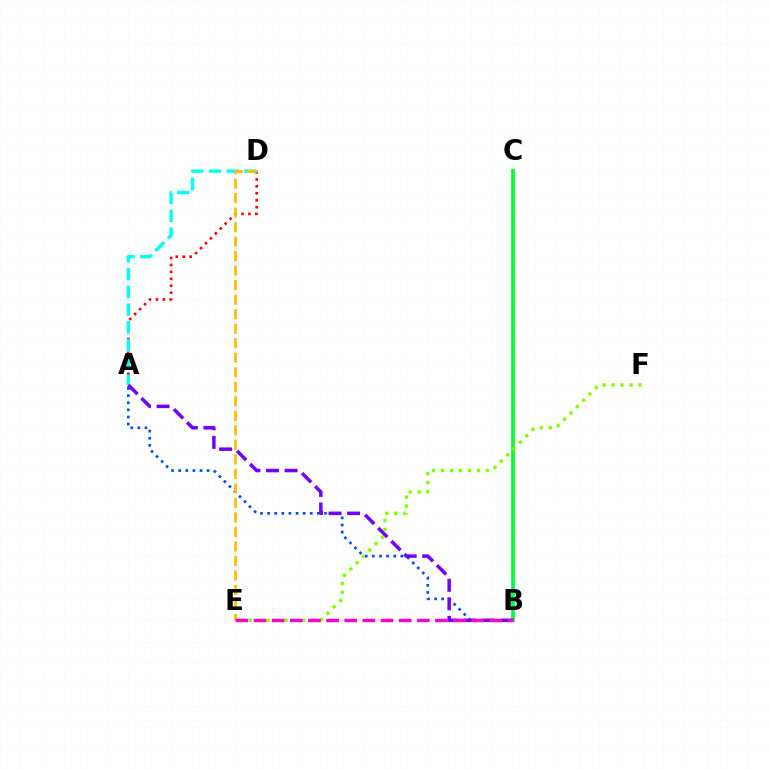{('B', 'C'): [{'color': '#00ff39', 'line_style': 'solid', 'thickness': 2.69}], ('A', 'D'): [{'color': '#ff0000', 'line_style': 'dotted', 'thickness': 1.89}, {'color': '#00fff6', 'line_style': 'dashed', 'thickness': 2.41}], ('E', 'F'): [{'color': '#84ff00', 'line_style': 'dotted', 'thickness': 2.43}], ('A', 'B'): [{'color': '#004bff', 'line_style': 'dotted', 'thickness': 1.93}, {'color': '#7200ff', 'line_style': 'dashed', 'thickness': 2.52}], ('D', 'E'): [{'color': '#ffbd00', 'line_style': 'dashed', 'thickness': 1.97}], ('B', 'E'): [{'color': '#ff00cf', 'line_style': 'dashed', 'thickness': 2.47}]}